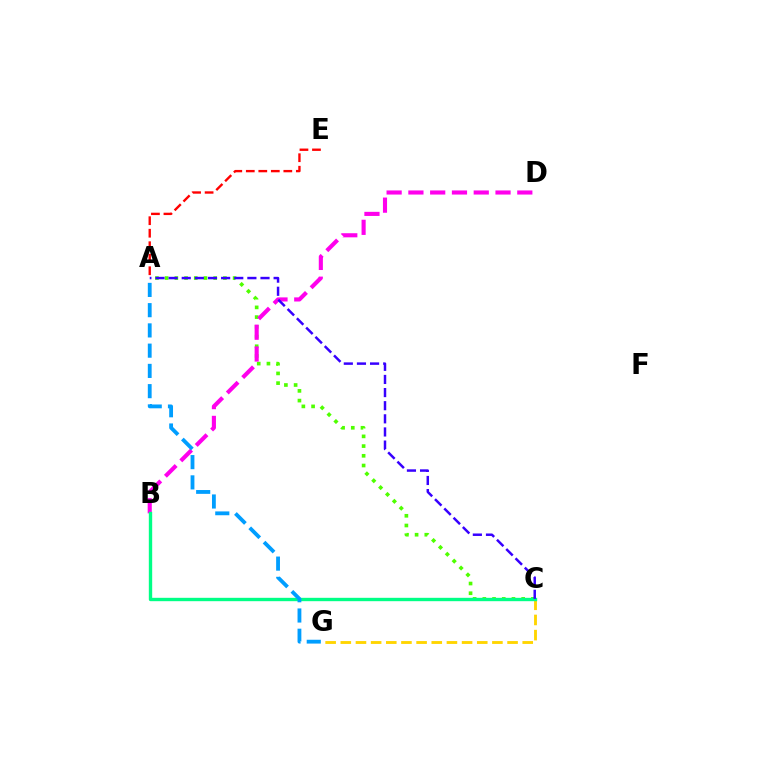{('A', 'C'): [{'color': '#4fff00', 'line_style': 'dotted', 'thickness': 2.64}, {'color': '#3700ff', 'line_style': 'dashed', 'thickness': 1.78}], ('B', 'D'): [{'color': '#ff00ed', 'line_style': 'dashed', 'thickness': 2.96}], ('A', 'E'): [{'color': '#ff0000', 'line_style': 'dashed', 'thickness': 1.7}], ('C', 'G'): [{'color': '#ffd500', 'line_style': 'dashed', 'thickness': 2.06}], ('B', 'C'): [{'color': '#00ff86', 'line_style': 'solid', 'thickness': 2.43}], ('A', 'G'): [{'color': '#009eff', 'line_style': 'dashed', 'thickness': 2.75}]}